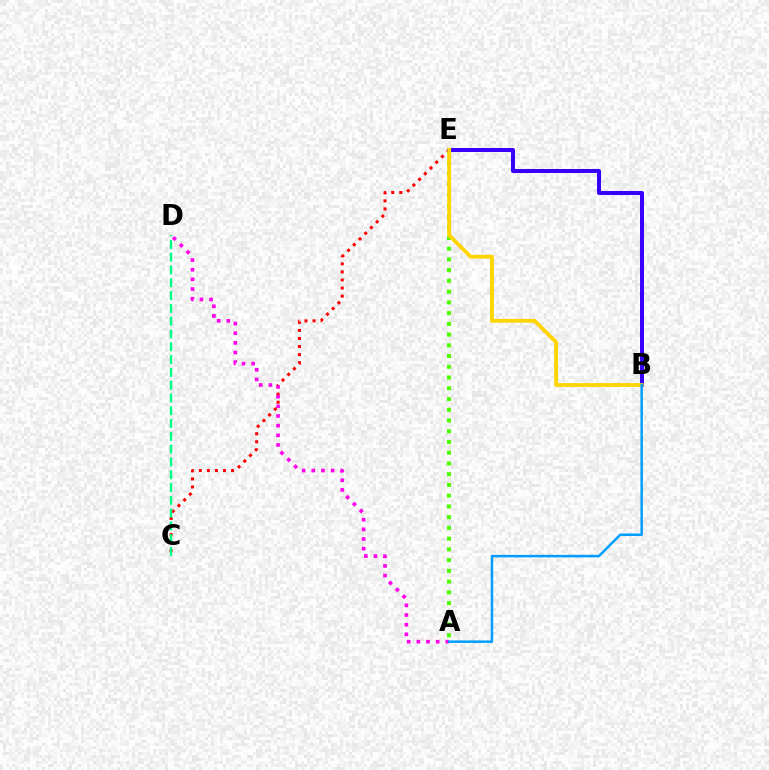{('C', 'E'): [{'color': '#ff0000', 'line_style': 'dotted', 'thickness': 2.19}], ('A', 'E'): [{'color': '#4fff00', 'line_style': 'dotted', 'thickness': 2.92}], ('A', 'D'): [{'color': '#ff00ed', 'line_style': 'dotted', 'thickness': 2.62}], ('B', 'E'): [{'color': '#3700ff', 'line_style': 'solid', 'thickness': 2.89}, {'color': '#ffd500', 'line_style': 'solid', 'thickness': 2.76}], ('C', 'D'): [{'color': '#00ff86', 'line_style': 'dashed', 'thickness': 1.74}], ('A', 'B'): [{'color': '#009eff', 'line_style': 'solid', 'thickness': 1.8}]}